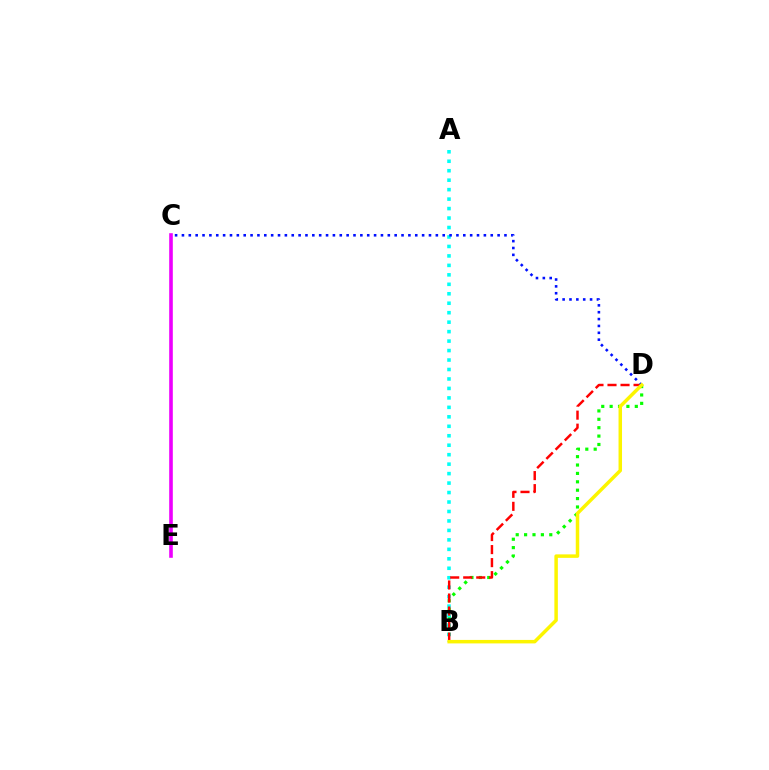{('B', 'D'): [{'color': '#08ff00', 'line_style': 'dotted', 'thickness': 2.28}, {'color': '#ff0000', 'line_style': 'dashed', 'thickness': 1.77}, {'color': '#fcf500', 'line_style': 'solid', 'thickness': 2.51}], ('A', 'B'): [{'color': '#00fff6', 'line_style': 'dotted', 'thickness': 2.57}], ('C', 'E'): [{'color': '#ee00ff', 'line_style': 'solid', 'thickness': 2.61}], ('C', 'D'): [{'color': '#0010ff', 'line_style': 'dotted', 'thickness': 1.86}]}